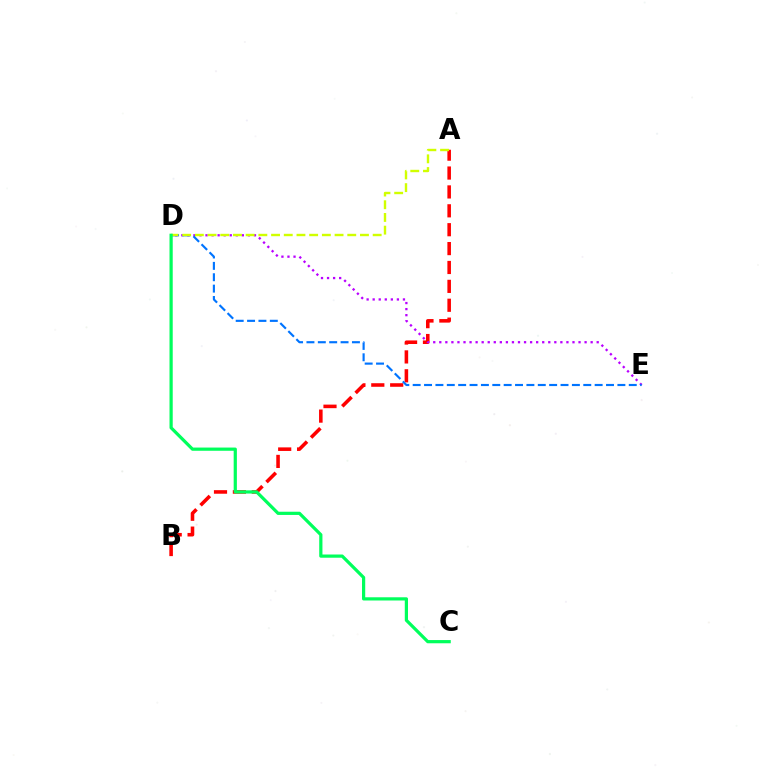{('A', 'B'): [{'color': '#ff0000', 'line_style': 'dashed', 'thickness': 2.57}], ('D', 'E'): [{'color': '#b900ff', 'line_style': 'dotted', 'thickness': 1.64}, {'color': '#0074ff', 'line_style': 'dashed', 'thickness': 1.55}], ('A', 'D'): [{'color': '#d1ff00', 'line_style': 'dashed', 'thickness': 1.73}], ('C', 'D'): [{'color': '#00ff5c', 'line_style': 'solid', 'thickness': 2.31}]}